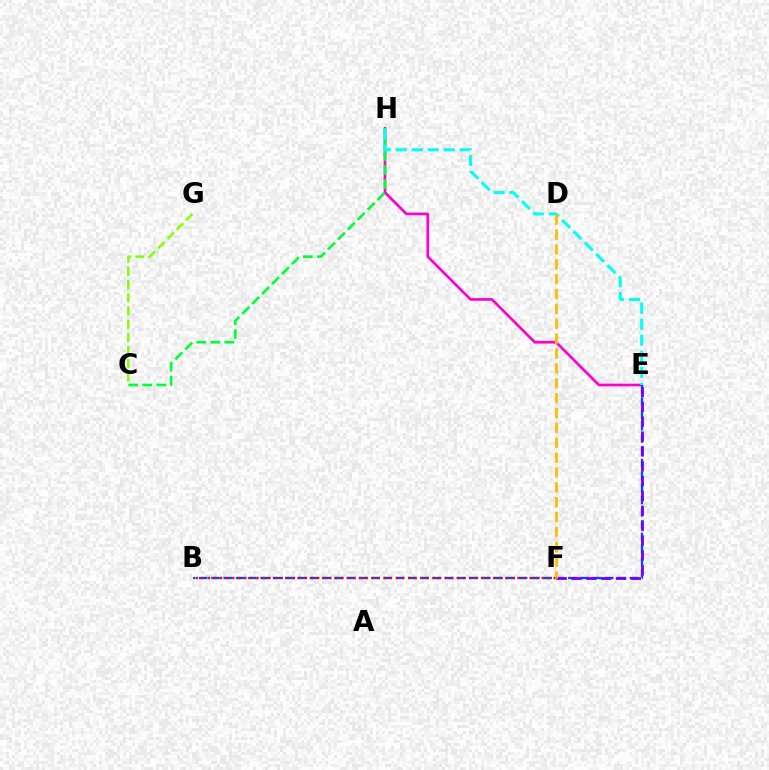{('E', 'H'): [{'color': '#ff00cf', 'line_style': 'solid', 'thickness': 1.94}, {'color': '#00fff6', 'line_style': 'dashed', 'thickness': 2.18}], ('B', 'E'): [{'color': '#004bff', 'line_style': 'dashed', 'thickness': 1.67}], ('C', 'H'): [{'color': '#00ff39', 'line_style': 'dashed', 'thickness': 1.91}], ('B', 'F'): [{'color': '#ff0000', 'line_style': 'dotted', 'thickness': 1.65}], ('E', 'F'): [{'color': '#7200ff', 'line_style': 'dashed', 'thickness': 2.02}], ('C', 'G'): [{'color': '#84ff00', 'line_style': 'dashed', 'thickness': 1.79}], ('D', 'F'): [{'color': '#ffbd00', 'line_style': 'dashed', 'thickness': 2.02}]}